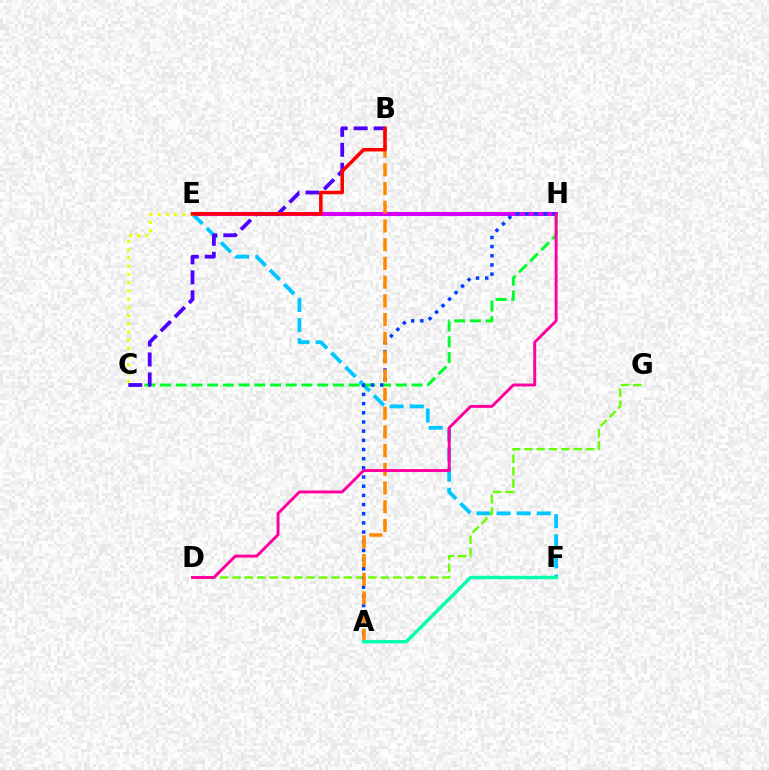{('E', 'H'): [{'color': '#d600ff', 'line_style': 'solid', 'thickness': 2.92}], ('E', 'F'): [{'color': '#00c7ff', 'line_style': 'dashed', 'thickness': 2.73}], ('D', 'G'): [{'color': '#66ff00', 'line_style': 'dashed', 'thickness': 1.68}], ('C', 'H'): [{'color': '#00ff27', 'line_style': 'dashed', 'thickness': 2.13}], ('B', 'C'): [{'color': '#4f00ff', 'line_style': 'dashed', 'thickness': 2.71}], ('A', 'H'): [{'color': '#003fff', 'line_style': 'dotted', 'thickness': 2.49}], ('A', 'B'): [{'color': '#ff8800', 'line_style': 'dashed', 'thickness': 2.54}], ('C', 'E'): [{'color': '#eeff00', 'line_style': 'dotted', 'thickness': 2.24}], ('A', 'F'): [{'color': '#00ffaf', 'line_style': 'solid', 'thickness': 2.45}], ('D', 'H'): [{'color': '#ff00a0', 'line_style': 'solid', 'thickness': 2.11}], ('B', 'E'): [{'color': '#ff0000', 'line_style': 'solid', 'thickness': 2.54}]}